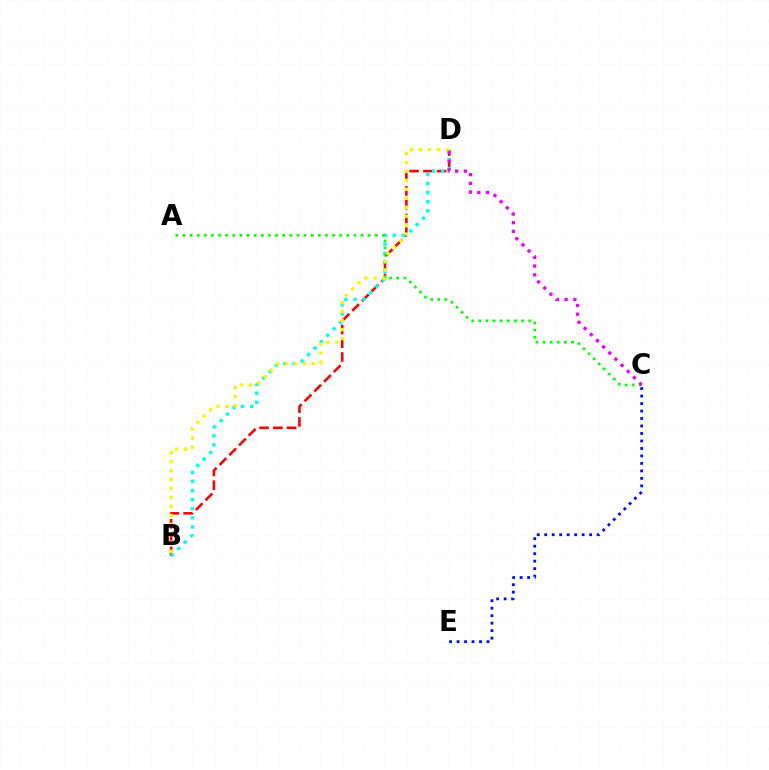{('B', 'D'): [{'color': '#ff0000', 'line_style': 'dashed', 'thickness': 1.87}, {'color': '#00fff6', 'line_style': 'dotted', 'thickness': 2.47}, {'color': '#fcf500', 'line_style': 'dotted', 'thickness': 2.44}], ('C', 'E'): [{'color': '#0010ff', 'line_style': 'dotted', 'thickness': 2.03}], ('A', 'C'): [{'color': '#08ff00', 'line_style': 'dotted', 'thickness': 1.94}], ('C', 'D'): [{'color': '#ee00ff', 'line_style': 'dotted', 'thickness': 2.37}]}